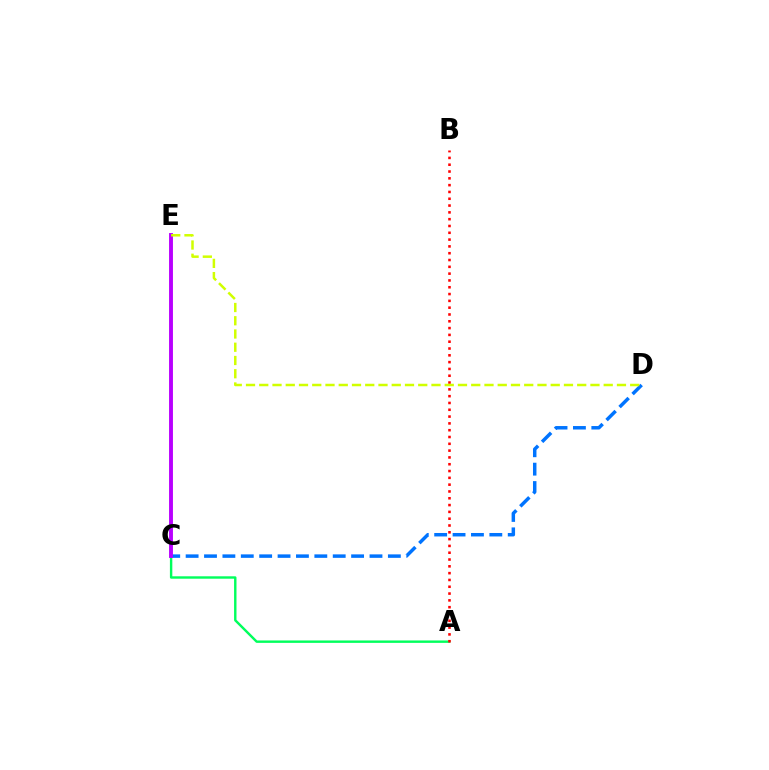{('A', 'C'): [{'color': '#00ff5c', 'line_style': 'solid', 'thickness': 1.74}], ('A', 'B'): [{'color': '#ff0000', 'line_style': 'dotted', 'thickness': 1.85}], ('C', 'D'): [{'color': '#0074ff', 'line_style': 'dashed', 'thickness': 2.5}], ('C', 'E'): [{'color': '#b900ff', 'line_style': 'solid', 'thickness': 2.8}], ('D', 'E'): [{'color': '#d1ff00', 'line_style': 'dashed', 'thickness': 1.8}]}